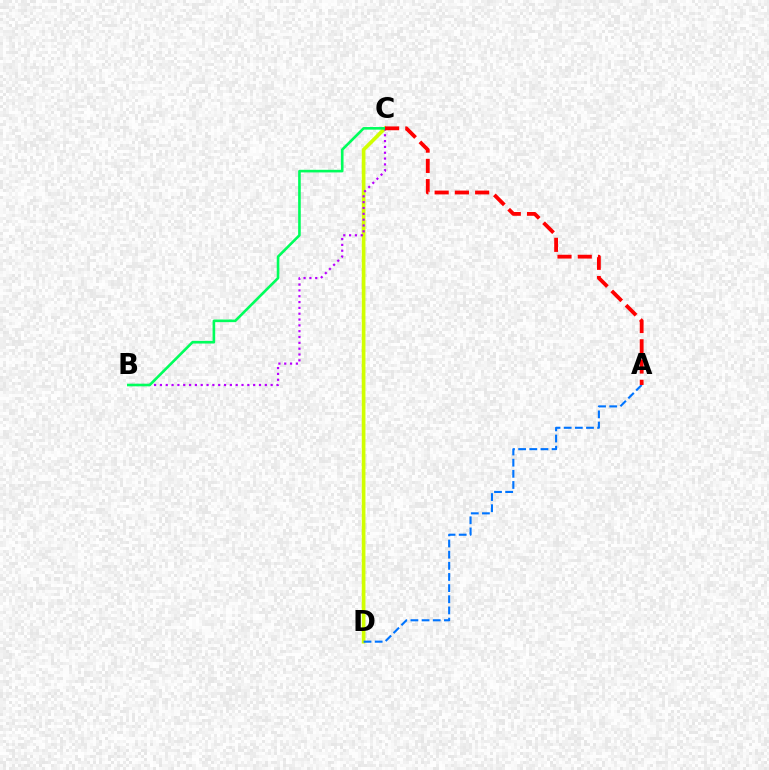{('C', 'D'): [{'color': '#d1ff00', 'line_style': 'solid', 'thickness': 2.64}], ('A', 'D'): [{'color': '#0074ff', 'line_style': 'dashed', 'thickness': 1.52}], ('B', 'C'): [{'color': '#b900ff', 'line_style': 'dotted', 'thickness': 1.58}, {'color': '#00ff5c', 'line_style': 'solid', 'thickness': 1.89}], ('A', 'C'): [{'color': '#ff0000', 'line_style': 'dashed', 'thickness': 2.75}]}